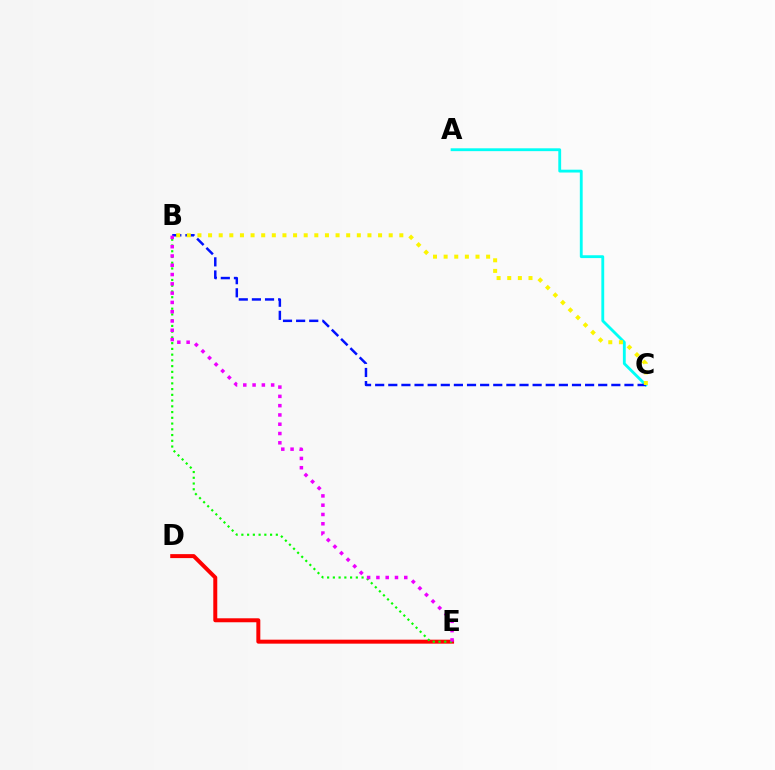{('A', 'C'): [{'color': '#00fff6', 'line_style': 'solid', 'thickness': 2.04}], ('B', 'C'): [{'color': '#0010ff', 'line_style': 'dashed', 'thickness': 1.78}, {'color': '#fcf500', 'line_style': 'dotted', 'thickness': 2.89}], ('D', 'E'): [{'color': '#ff0000', 'line_style': 'solid', 'thickness': 2.86}], ('B', 'E'): [{'color': '#08ff00', 'line_style': 'dotted', 'thickness': 1.56}, {'color': '#ee00ff', 'line_style': 'dotted', 'thickness': 2.52}]}